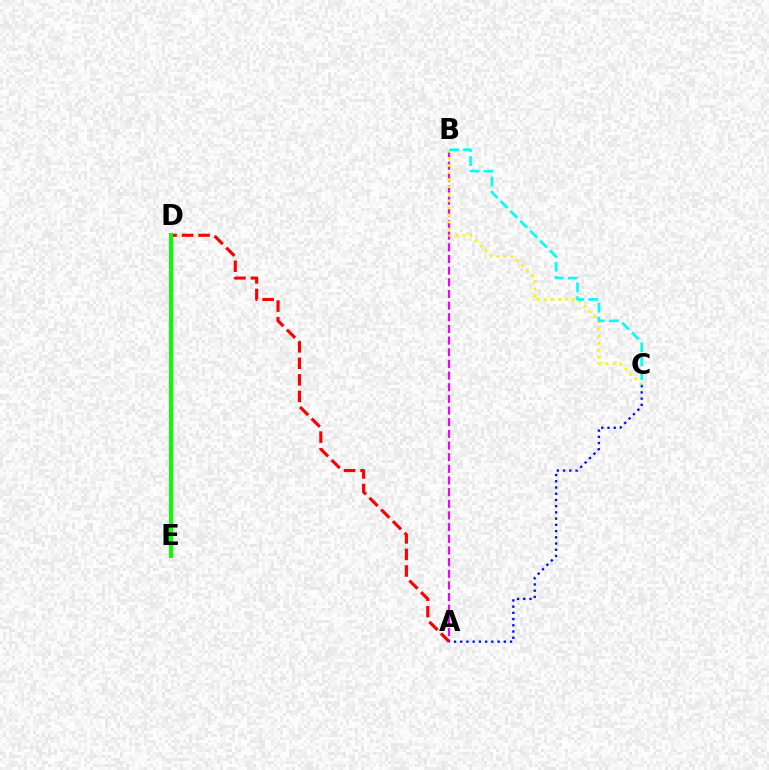{('A', 'B'): [{'color': '#ee00ff', 'line_style': 'dashed', 'thickness': 1.58}], ('A', 'D'): [{'color': '#ff0000', 'line_style': 'dashed', 'thickness': 2.25}], ('A', 'C'): [{'color': '#0010ff', 'line_style': 'dotted', 'thickness': 1.69}], ('B', 'C'): [{'color': '#fcf500', 'line_style': 'dotted', 'thickness': 1.92}, {'color': '#00fff6', 'line_style': 'dashed', 'thickness': 1.9}], ('D', 'E'): [{'color': '#08ff00', 'line_style': 'solid', 'thickness': 2.87}]}